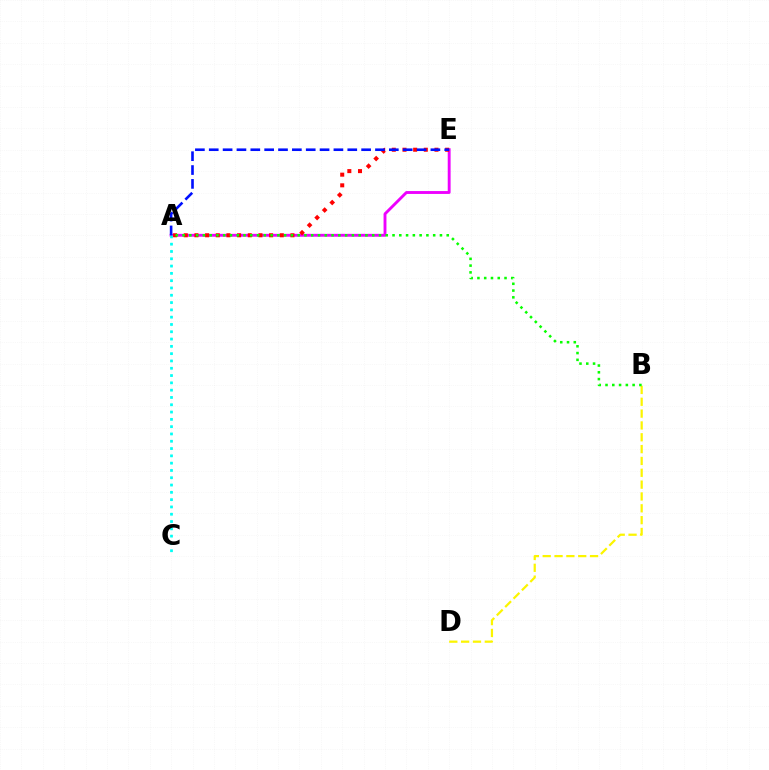{('A', 'E'): [{'color': '#ee00ff', 'line_style': 'solid', 'thickness': 2.08}, {'color': '#ff0000', 'line_style': 'dotted', 'thickness': 2.9}, {'color': '#0010ff', 'line_style': 'dashed', 'thickness': 1.88}], ('B', 'D'): [{'color': '#fcf500', 'line_style': 'dashed', 'thickness': 1.61}], ('A', 'C'): [{'color': '#00fff6', 'line_style': 'dotted', 'thickness': 1.98}], ('A', 'B'): [{'color': '#08ff00', 'line_style': 'dotted', 'thickness': 1.84}]}